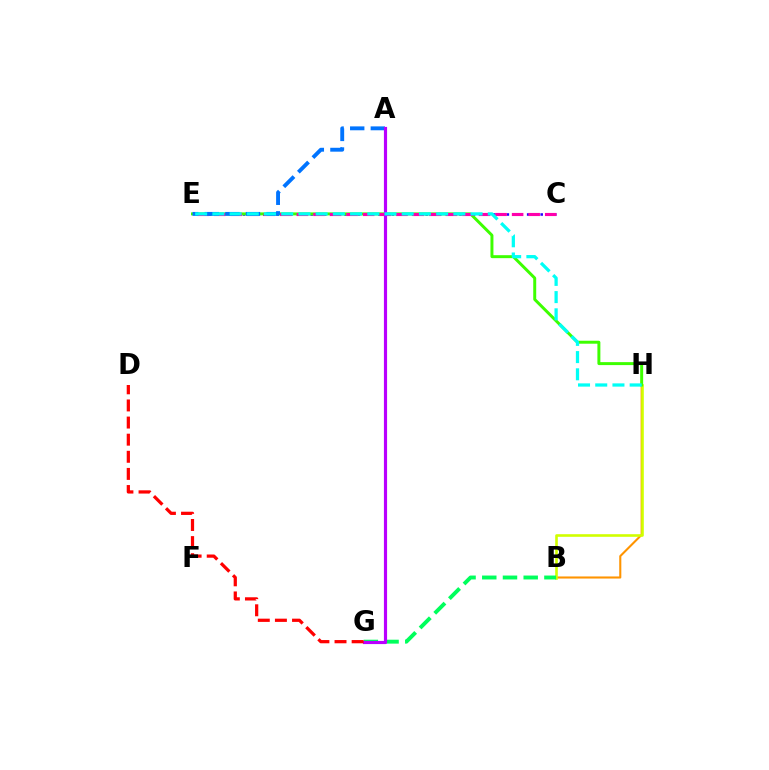{('B', 'H'): [{'color': '#ff9400', 'line_style': 'solid', 'thickness': 1.51}, {'color': '#d1ff00', 'line_style': 'solid', 'thickness': 1.88}], ('B', 'G'): [{'color': '#00ff5c', 'line_style': 'dashed', 'thickness': 2.81}], ('C', 'E'): [{'color': '#2500ff', 'line_style': 'dotted', 'thickness': 1.84}, {'color': '#ff00ac', 'line_style': 'dashed', 'thickness': 2.25}], ('E', 'H'): [{'color': '#3dff00', 'line_style': 'solid', 'thickness': 2.14}, {'color': '#00fff6', 'line_style': 'dashed', 'thickness': 2.34}], ('A', 'E'): [{'color': '#0074ff', 'line_style': 'dashed', 'thickness': 2.8}], ('A', 'G'): [{'color': '#b900ff', 'line_style': 'solid', 'thickness': 2.28}], ('D', 'G'): [{'color': '#ff0000', 'line_style': 'dashed', 'thickness': 2.33}]}